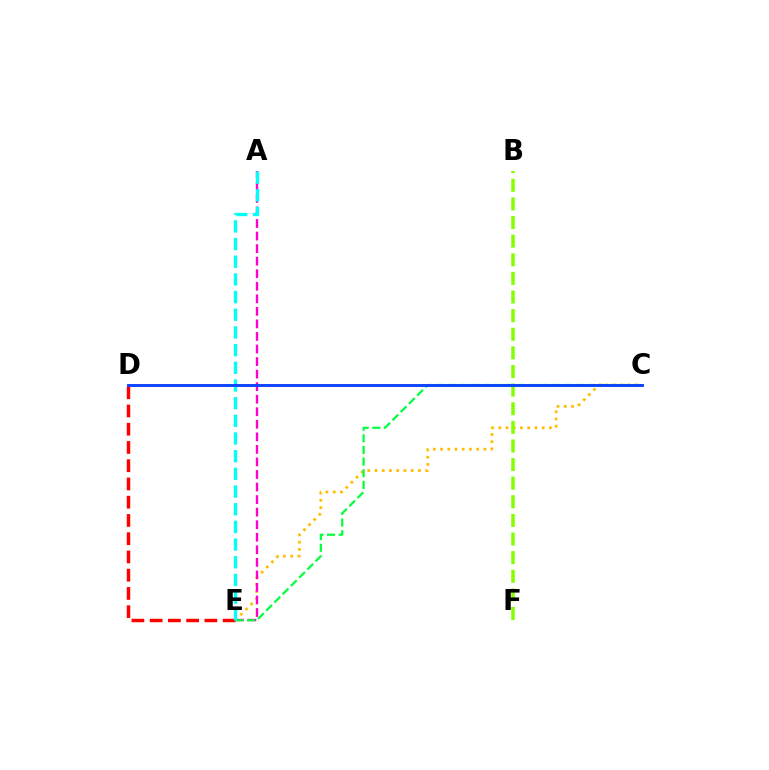{('D', 'E'): [{'color': '#ff0000', 'line_style': 'dashed', 'thickness': 2.48}], ('C', 'E'): [{'color': '#ffbd00', 'line_style': 'dotted', 'thickness': 1.97}, {'color': '#00ff39', 'line_style': 'dashed', 'thickness': 1.58}], ('A', 'E'): [{'color': '#ff00cf', 'line_style': 'dashed', 'thickness': 1.7}, {'color': '#00fff6', 'line_style': 'dashed', 'thickness': 2.4}], ('B', 'F'): [{'color': '#84ff00', 'line_style': 'dashed', 'thickness': 2.53}], ('C', 'D'): [{'color': '#7200ff', 'line_style': 'solid', 'thickness': 1.87}, {'color': '#004bff', 'line_style': 'solid', 'thickness': 1.89}]}